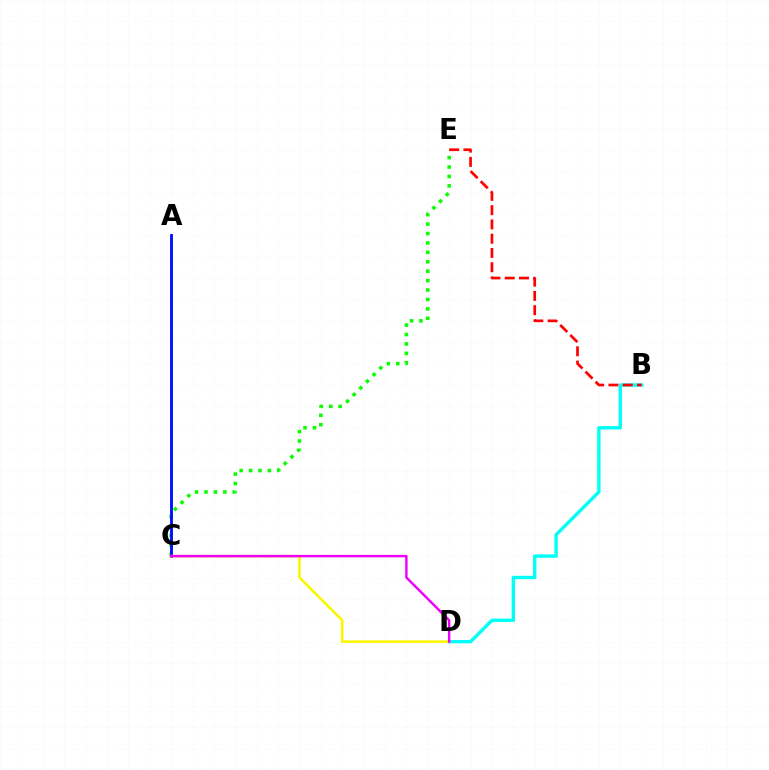{('B', 'D'): [{'color': '#00fff6', 'line_style': 'solid', 'thickness': 2.43}], ('C', 'E'): [{'color': '#08ff00', 'line_style': 'dotted', 'thickness': 2.56}], ('A', 'C'): [{'color': '#0010ff', 'line_style': 'solid', 'thickness': 2.07}], ('C', 'D'): [{'color': '#fcf500', 'line_style': 'solid', 'thickness': 1.86}, {'color': '#ee00ff', 'line_style': 'solid', 'thickness': 1.76}], ('B', 'E'): [{'color': '#ff0000', 'line_style': 'dashed', 'thickness': 1.94}]}